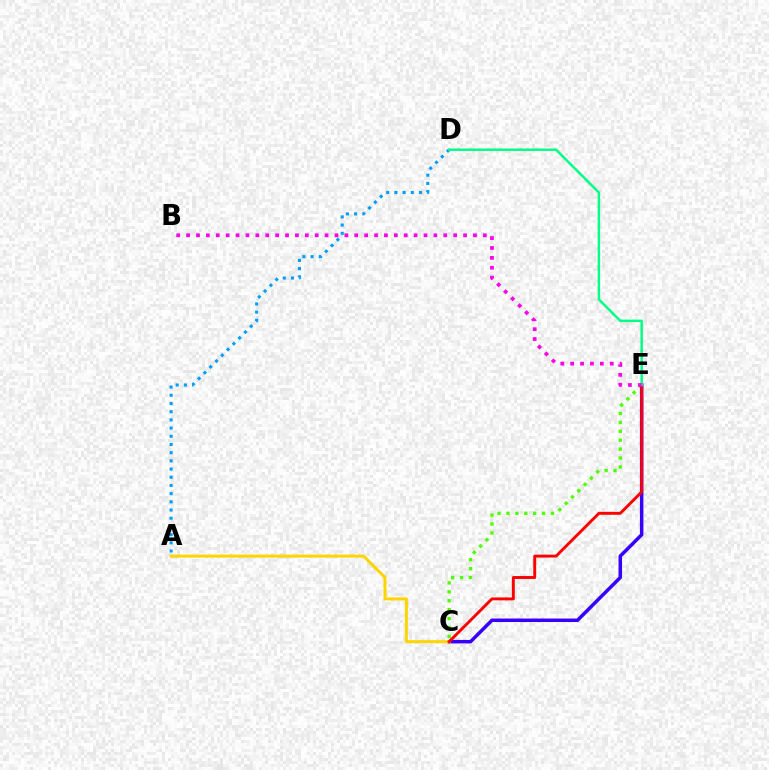{('C', 'E'): [{'color': '#4fff00', 'line_style': 'dotted', 'thickness': 2.42}, {'color': '#3700ff', 'line_style': 'solid', 'thickness': 2.51}, {'color': '#ff0000', 'line_style': 'solid', 'thickness': 2.09}], ('A', 'C'): [{'color': '#ffd500', 'line_style': 'solid', 'thickness': 2.16}], ('A', 'D'): [{'color': '#009eff', 'line_style': 'dotted', 'thickness': 2.23}], ('D', 'E'): [{'color': '#00ff86', 'line_style': 'solid', 'thickness': 1.76}], ('B', 'E'): [{'color': '#ff00ed', 'line_style': 'dotted', 'thickness': 2.69}]}